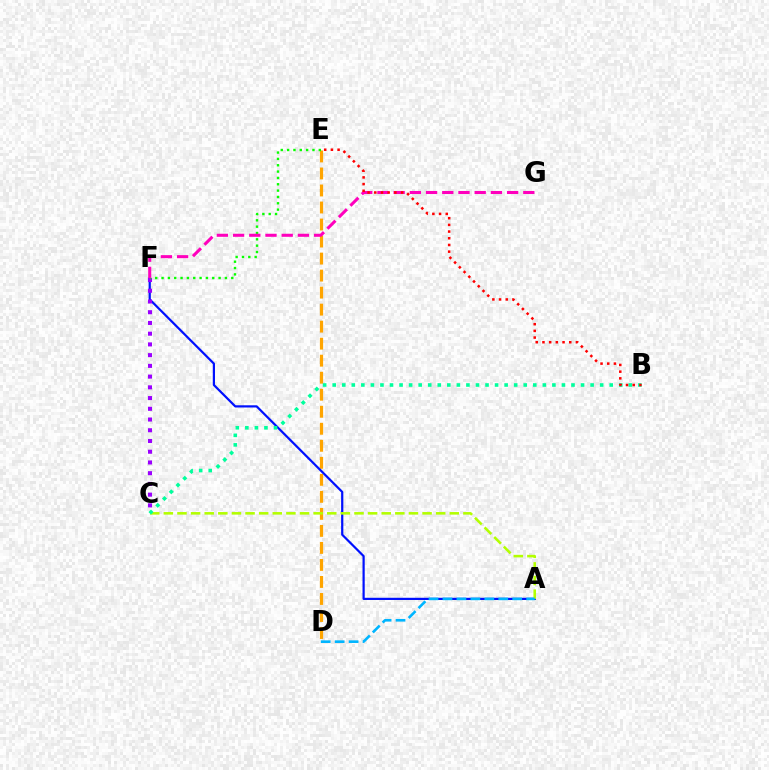{('D', 'E'): [{'color': '#ffa500', 'line_style': 'dashed', 'thickness': 2.31}], ('A', 'F'): [{'color': '#0010ff', 'line_style': 'solid', 'thickness': 1.59}], ('A', 'C'): [{'color': '#b3ff00', 'line_style': 'dashed', 'thickness': 1.85}], ('C', 'F'): [{'color': '#9b00ff', 'line_style': 'dotted', 'thickness': 2.92}], ('B', 'C'): [{'color': '#00ff9d', 'line_style': 'dotted', 'thickness': 2.6}], ('E', 'F'): [{'color': '#08ff00', 'line_style': 'dotted', 'thickness': 1.72}], ('A', 'D'): [{'color': '#00b5ff', 'line_style': 'dashed', 'thickness': 1.89}], ('F', 'G'): [{'color': '#ff00bd', 'line_style': 'dashed', 'thickness': 2.2}], ('B', 'E'): [{'color': '#ff0000', 'line_style': 'dotted', 'thickness': 1.82}]}